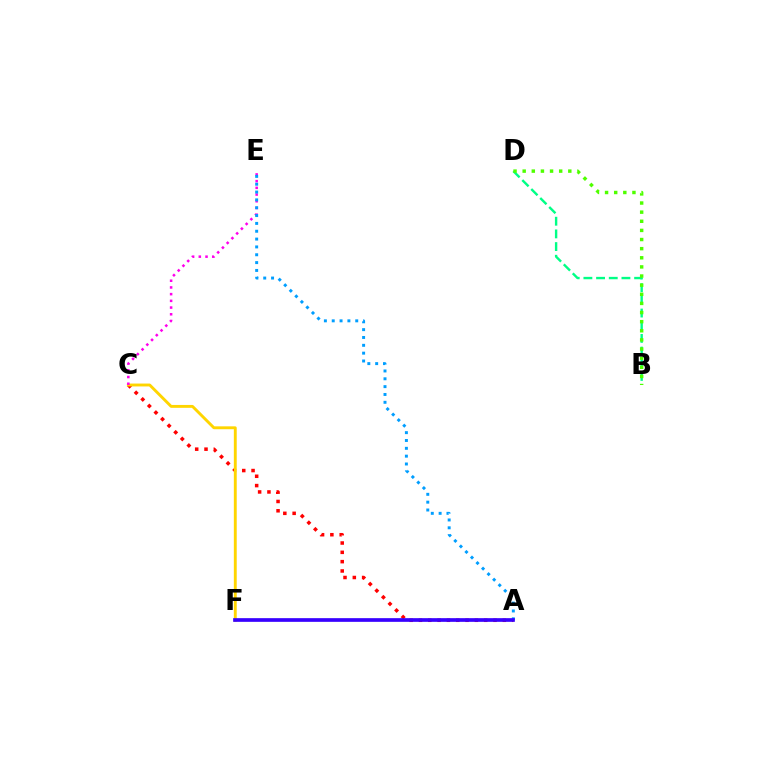{('A', 'C'): [{'color': '#ff0000', 'line_style': 'dotted', 'thickness': 2.53}], ('C', 'F'): [{'color': '#ffd500', 'line_style': 'solid', 'thickness': 2.08}], ('C', 'E'): [{'color': '#ff00ed', 'line_style': 'dotted', 'thickness': 1.82}], ('A', 'E'): [{'color': '#009eff', 'line_style': 'dotted', 'thickness': 2.13}], ('B', 'D'): [{'color': '#00ff86', 'line_style': 'dashed', 'thickness': 1.72}, {'color': '#4fff00', 'line_style': 'dotted', 'thickness': 2.48}], ('A', 'F'): [{'color': '#3700ff', 'line_style': 'solid', 'thickness': 2.65}]}